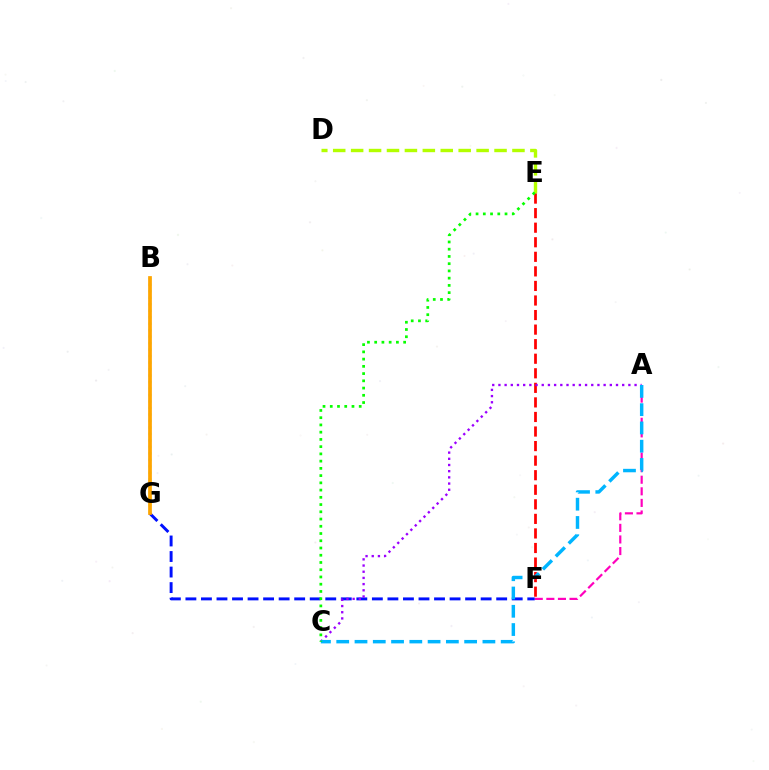{('A', 'F'): [{'color': '#ff00bd', 'line_style': 'dashed', 'thickness': 1.57}], ('D', 'E'): [{'color': '#b3ff00', 'line_style': 'dashed', 'thickness': 2.44}], ('F', 'G'): [{'color': '#0010ff', 'line_style': 'dashed', 'thickness': 2.11}], ('E', 'F'): [{'color': '#ff0000', 'line_style': 'dashed', 'thickness': 1.98}], ('B', 'G'): [{'color': '#00ff9d', 'line_style': 'dotted', 'thickness': 1.76}, {'color': '#ffa500', 'line_style': 'solid', 'thickness': 2.69}], ('A', 'C'): [{'color': '#9b00ff', 'line_style': 'dotted', 'thickness': 1.68}, {'color': '#00b5ff', 'line_style': 'dashed', 'thickness': 2.48}], ('C', 'E'): [{'color': '#08ff00', 'line_style': 'dotted', 'thickness': 1.97}]}